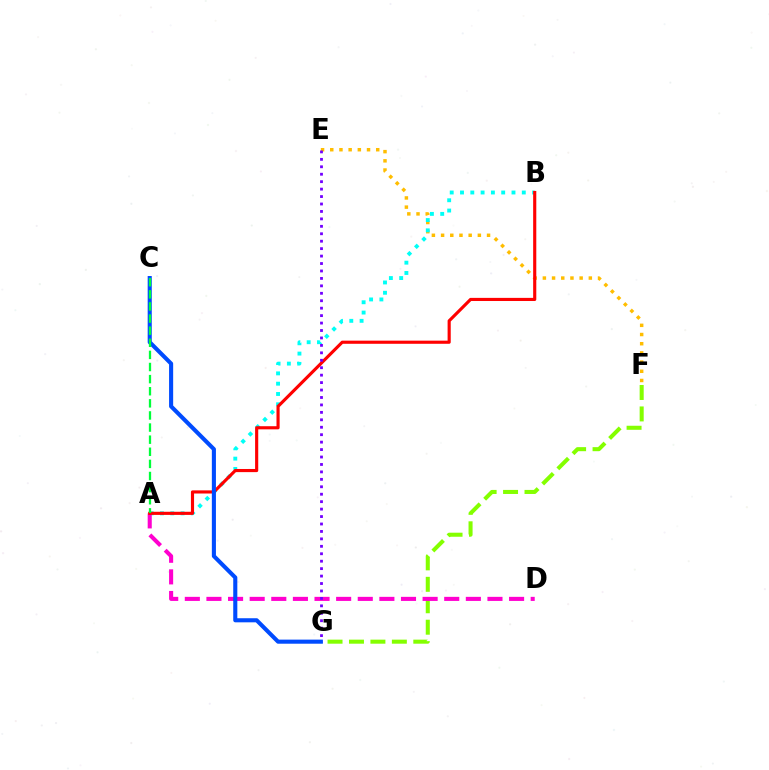{('E', 'F'): [{'color': '#ffbd00', 'line_style': 'dotted', 'thickness': 2.5}], ('A', 'B'): [{'color': '#00fff6', 'line_style': 'dotted', 'thickness': 2.8}, {'color': '#ff0000', 'line_style': 'solid', 'thickness': 2.26}], ('F', 'G'): [{'color': '#84ff00', 'line_style': 'dashed', 'thickness': 2.91}], ('A', 'D'): [{'color': '#ff00cf', 'line_style': 'dashed', 'thickness': 2.94}], ('E', 'G'): [{'color': '#7200ff', 'line_style': 'dotted', 'thickness': 2.02}], ('C', 'G'): [{'color': '#004bff', 'line_style': 'solid', 'thickness': 2.94}], ('A', 'C'): [{'color': '#00ff39', 'line_style': 'dashed', 'thickness': 1.65}]}